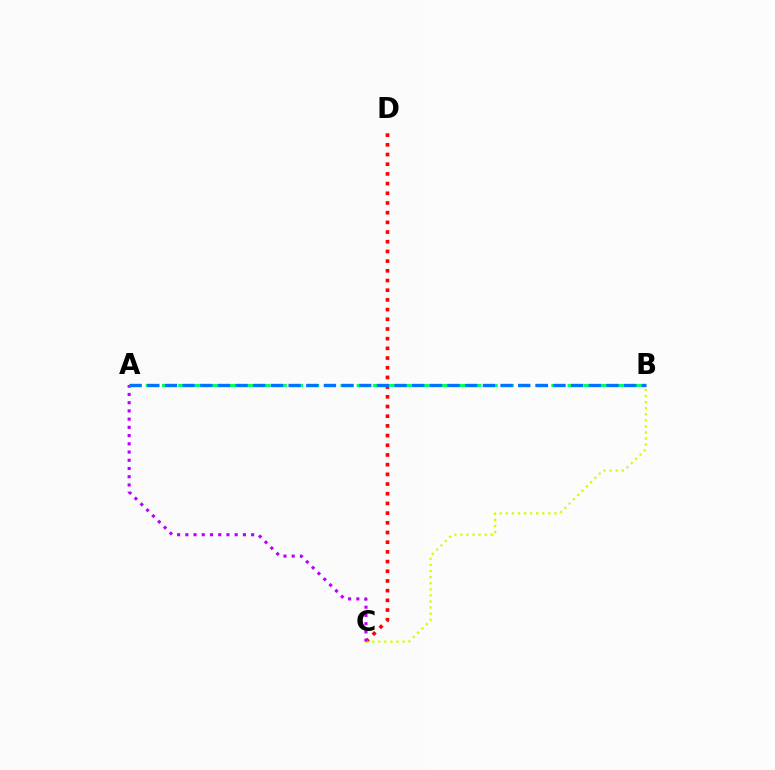{('C', 'D'): [{'color': '#ff0000', 'line_style': 'dotted', 'thickness': 2.63}], ('B', 'C'): [{'color': '#d1ff00', 'line_style': 'dotted', 'thickness': 1.65}], ('A', 'C'): [{'color': '#b900ff', 'line_style': 'dotted', 'thickness': 2.24}], ('A', 'B'): [{'color': '#00ff5c', 'line_style': 'dashed', 'thickness': 2.2}, {'color': '#0074ff', 'line_style': 'dashed', 'thickness': 2.4}]}